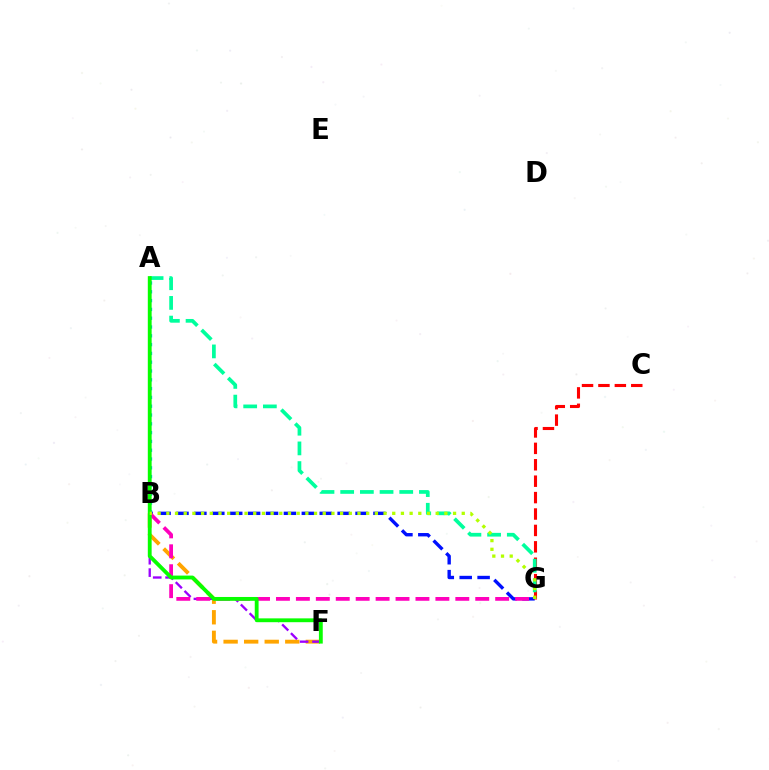{('B', 'G'): [{'color': '#0010ff', 'line_style': 'dashed', 'thickness': 2.43}, {'color': '#ff00bd', 'line_style': 'dashed', 'thickness': 2.71}, {'color': '#b3ff00', 'line_style': 'dotted', 'thickness': 2.36}], ('B', 'F'): [{'color': '#ffa500', 'line_style': 'dashed', 'thickness': 2.79}], ('C', 'G'): [{'color': '#ff0000', 'line_style': 'dashed', 'thickness': 2.23}], ('A', 'G'): [{'color': '#00ff9d', 'line_style': 'dashed', 'thickness': 2.67}], ('A', 'F'): [{'color': '#9b00ff', 'line_style': 'dashed', 'thickness': 1.68}, {'color': '#08ff00', 'line_style': 'solid', 'thickness': 2.76}], ('A', 'B'): [{'color': '#00b5ff', 'line_style': 'dotted', 'thickness': 2.39}]}